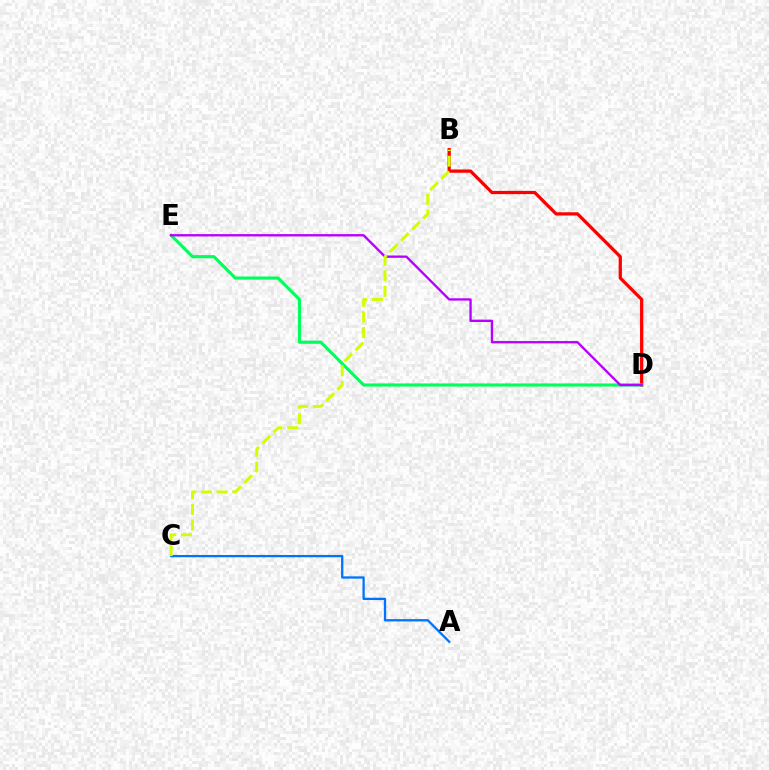{('B', 'D'): [{'color': '#ff0000', 'line_style': 'solid', 'thickness': 2.35}], ('D', 'E'): [{'color': '#00ff5c', 'line_style': 'solid', 'thickness': 2.25}, {'color': '#b900ff', 'line_style': 'solid', 'thickness': 1.69}], ('A', 'C'): [{'color': '#0074ff', 'line_style': 'solid', 'thickness': 1.65}], ('B', 'C'): [{'color': '#d1ff00', 'line_style': 'dashed', 'thickness': 2.13}]}